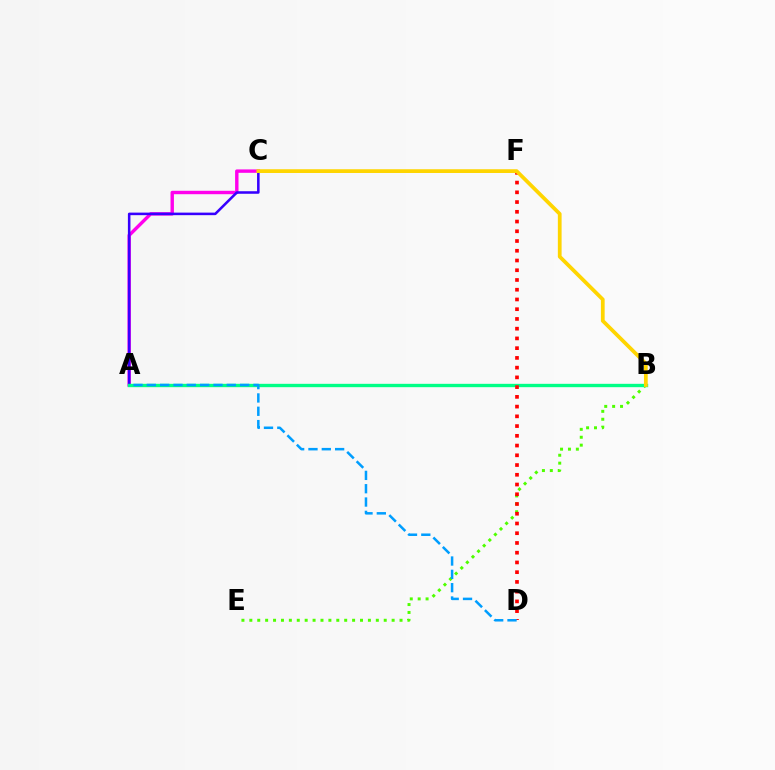{('B', 'E'): [{'color': '#4fff00', 'line_style': 'dotted', 'thickness': 2.15}], ('A', 'C'): [{'color': '#ff00ed', 'line_style': 'solid', 'thickness': 2.45}, {'color': '#3700ff', 'line_style': 'solid', 'thickness': 1.83}], ('A', 'B'): [{'color': '#00ff86', 'line_style': 'solid', 'thickness': 2.42}], ('D', 'F'): [{'color': '#ff0000', 'line_style': 'dotted', 'thickness': 2.65}], ('B', 'C'): [{'color': '#ffd500', 'line_style': 'solid', 'thickness': 2.7}], ('A', 'D'): [{'color': '#009eff', 'line_style': 'dashed', 'thickness': 1.81}]}